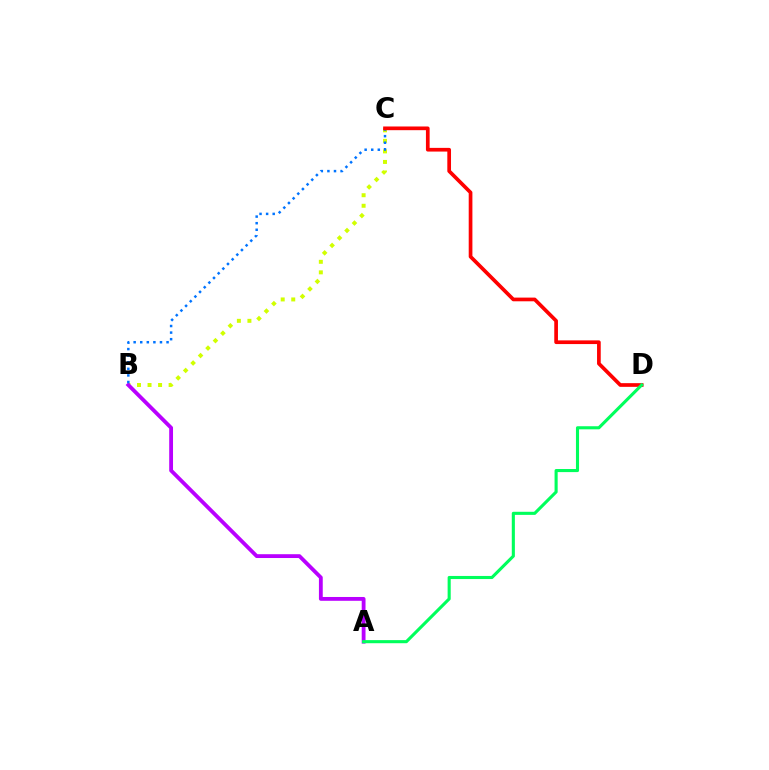{('B', 'C'): [{'color': '#d1ff00', 'line_style': 'dotted', 'thickness': 2.86}, {'color': '#0074ff', 'line_style': 'dotted', 'thickness': 1.79}], ('A', 'B'): [{'color': '#b900ff', 'line_style': 'solid', 'thickness': 2.75}], ('C', 'D'): [{'color': '#ff0000', 'line_style': 'solid', 'thickness': 2.66}], ('A', 'D'): [{'color': '#00ff5c', 'line_style': 'solid', 'thickness': 2.23}]}